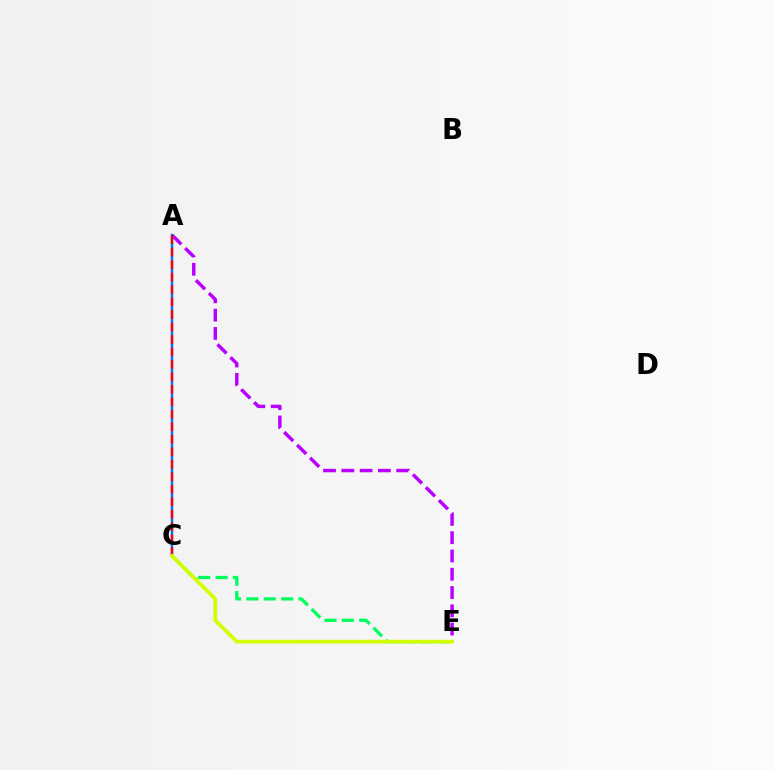{('A', 'E'): [{'color': '#b900ff', 'line_style': 'dashed', 'thickness': 2.48}], ('C', 'E'): [{'color': '#00ff5c', 'line_style': 'dashed', 'thickness': 2.36}, {'color': '#d1ff00', 'line_style': 'solid', 'thickness': 2.7}], ('A', 'C'): [{'color': '#0074ff', 'line_style': 'solid', 'thickness': 1.78}, {'color': '#ff0000', 'line_style': 'dashed', 'thickness': 1.7}]}